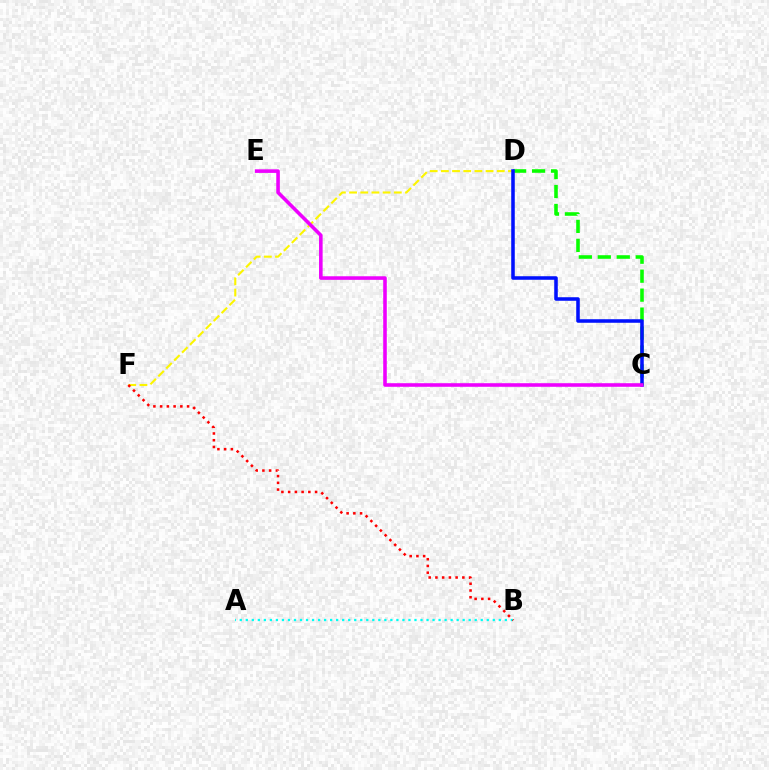{('D', 'F'): [{'color': '#fcf500', 'line_style': 'dashed', 'thickness': 1.52}], ('A', 'B'): [{'color': '#00fff6', 'line_style': 'dotted', 'thickness': 1.64}], ('B', 'F'): [{'color': '#ff0000', 'line_style': 'dotted', 'thickness': 1.83}], ('C', 'D'): [{'color': '#08ff00', 'line_style': 'dashed', 'thickness': 2.58}, {'color': '#0010ff', 'line_style': 'solid', 'thickness': 2.55}], ('C', 'E'): [{'color': '#ee00ff', 'line_style': 'solid', 'thickness': 2.58}]}